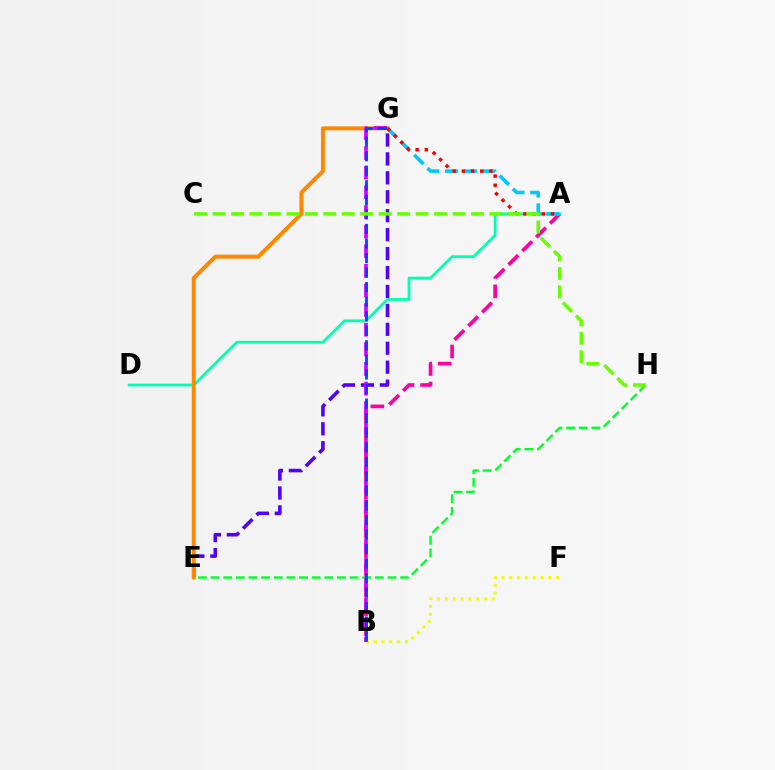{('A', 'B'): [{'color': '#ff00a0', 'line_style': 'dashed', 'thickness': 2.65}], ('A', 'D'): [{'color': '#00ffaf', 'line_style': 'solid', 'thickness': 2.01}], ('B', 'F'): [{'color': '#eeff00', 'line_style': 'dotted', 'thickness': 2.12}], ('E', 'G'): [{'color': '#4f00ff', 'line_style': 'dashed', 'thickness': 2.57}, {'color': '#ff8800', 'line_style': 'solid', 'thickness': 2.85}], ('E', 'H'): [{'color': '#00ff27', 'line_style': 'dashed', 'thickness': 1.72}], ('B', 'G'): [{'color': '#d600ff', 'line_style': 'dashed', 'thickness': 2.67}, {'color': '#003fff', 'line_style': 'dashed', 'thickness': 1.98}], ('A', 'G'): [{'color': '#00c7ff', 'line_style': 'dashed', 'thickness': 2.55}, {'color': '#ff0000', 'line_style': 'dotted', 'thickness': 2.49}], ('C', 'H'): [{'color': '#66ff00', 'line_style': 'dashed', 'thickness': 2.51}]}